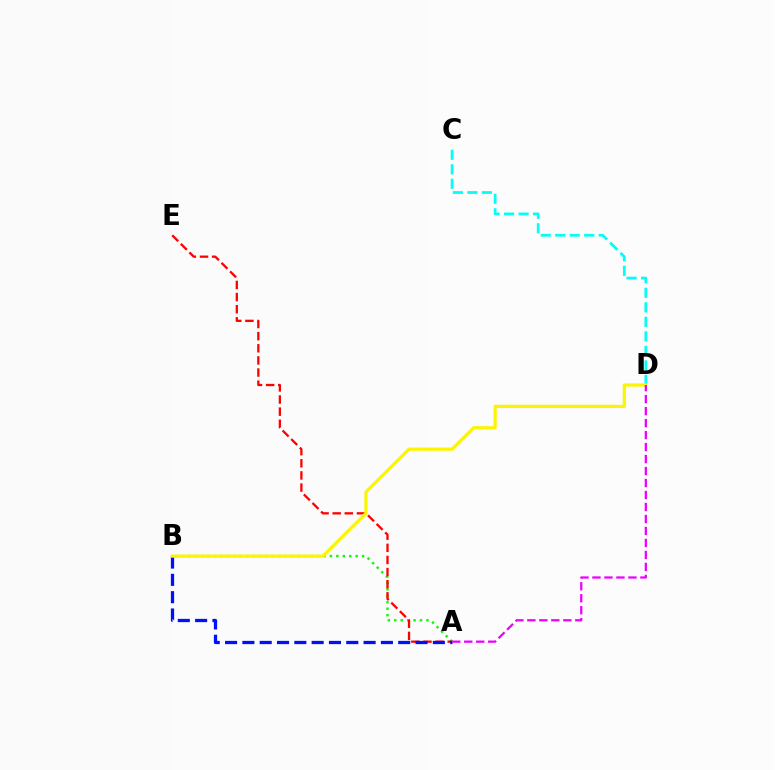{('A', 'B'): [{'color': '#08ff00', 'line_style': 'dotted', 'thickness': 1.75}, {'color': '#0010ff', 'line_style': 'dashed', 'thickness': 2.35}], ('A', 'E'): [{'color': '#ff0000', 'line_style': 'dashed', 'thickness': 1.65}], ('C', 'D'): [{'color': '#00fff6', 'line_style': 'dashed', 'thickness': 1.97}], ('B', 'D'): [{'color': '#fcf500', 'line_style': 'solid', 'thickness': 2.31}], ('A', 'D'): [{'color': '#ee00ff', 'line_style': 'dashed', 'thickness': 1.63}]}